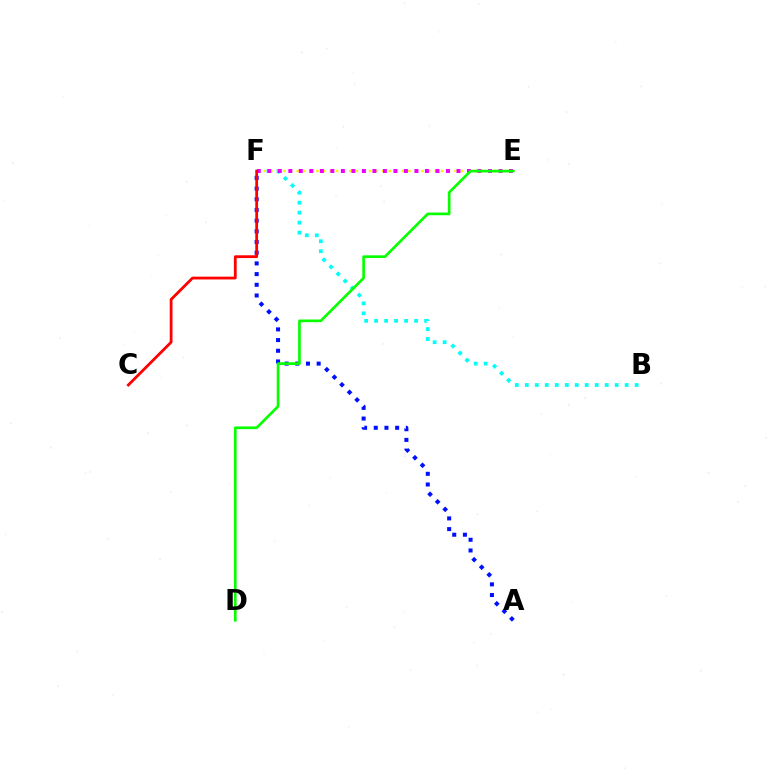{('E', 'F'): [{'color': '#fcf500', 'line_style': 'dotted', 'thickness': 1.79}, {'color': '#ee00ff', 'line_style': 'dotted', 'thickness': 2.86}], ('A', 'F'): [{'color': '#0010ff', 'line_style': 'dotted', 'thickness': 2.9}], ('B', 'F'): [{'color': '#00fff6', 'line_style': 'dotted', 'thickness': 2.71}], ('C', 'F'): [{'color': '#ff0000', 'line_style': 'solid', 'thickness': 2.01}], ('D', 'E'): [{'color': '#08ff00', 'line_style': 'solid', 'thickness': 1.93}]}